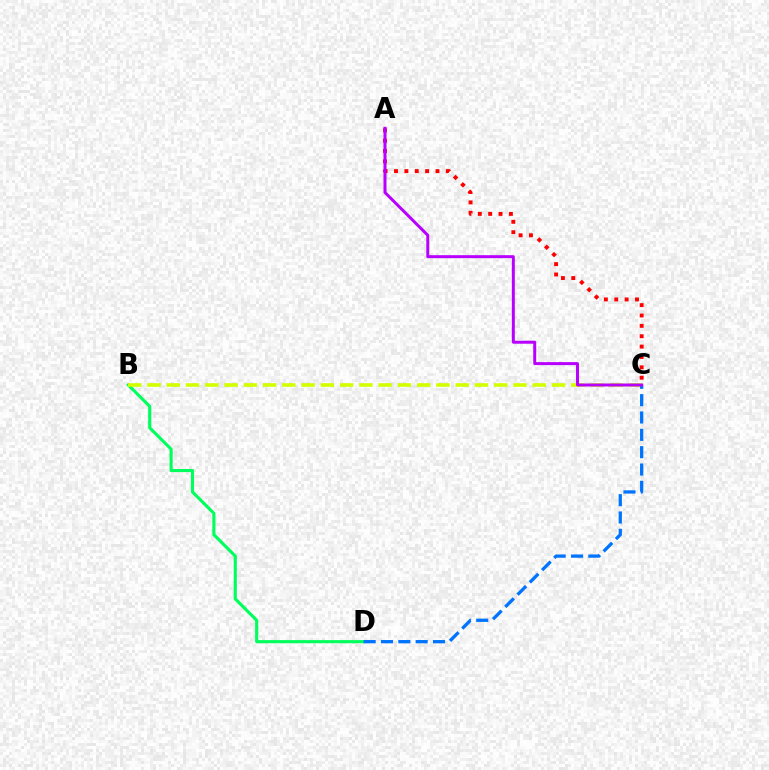{('B', 'D'): [{'color': '#00ff5c', 'line_style': 'solid', 'thickness': 2.24}], ('A', 'C'): [{'color': '#ff0000', 'line_style': 'dotted', 'thickness': 2.82}, {'color': '#b900ff', 'line_style': 'solid', 'thickness': 2.15}], ('B', 'C'): [{'color': '#d1ff00', 'line_style': 'dashed', 'thickness': 2.62}], ('C', 'D'): [{'color': '#0074ff', 'line_style': 'dashed', 'thickness': 2.36}]}